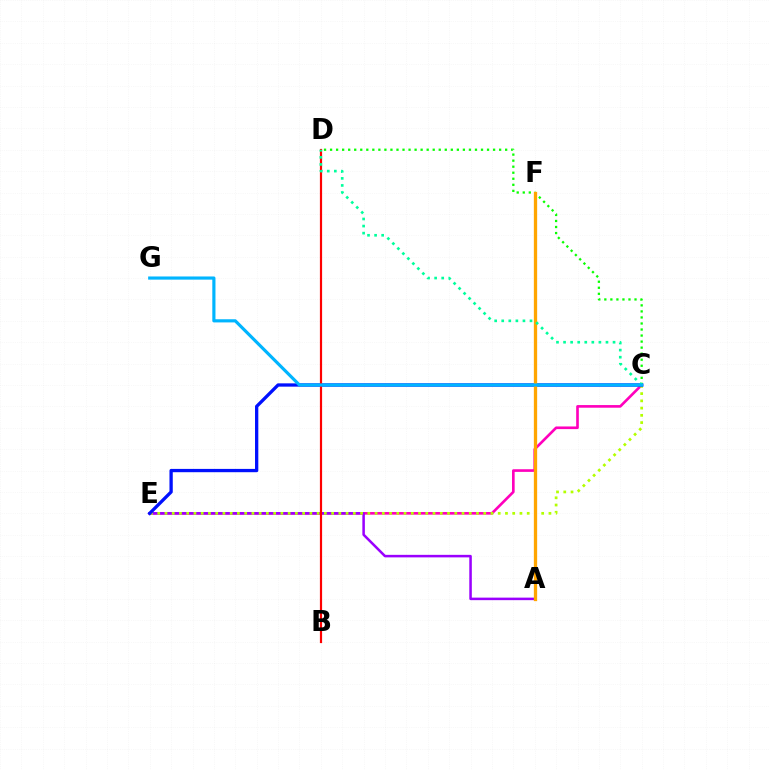{('C', 'E'): [{'color': '#ff00bd', 'line_style': 'solid', 'thickness': 1.9}, {'color': '#b3ff00', 'line_style': 'dotted', 'thickness': 1.97}, {'color': '#0010ff', 'line_style': 'solid', 'thickness': 2.37}], ('A', 'E'): [{'color': '#9b00ff', 'line_style': 'solid', 'thickness': 1.82}], ('C', 'D'): [{'color': '#08ff00', 'line_style': 'dotted', 'thickness': 1.64}, {'color': '#00ff9d', 'line_style': 'dotted', 'thickness': 1.92}], ('B', 'D'): [{'color': '#ff0000', 'line_style': 'solid', 'thickness': 1.58}], ('A', 'F'): [{'color': '#ffa500', 'line_style': 'solid', 'thickness': 2.37}], ('C', 'G'): [{'color': '#00b5ff', 'line_style': 'solid', 'thickness': 2.28}]}